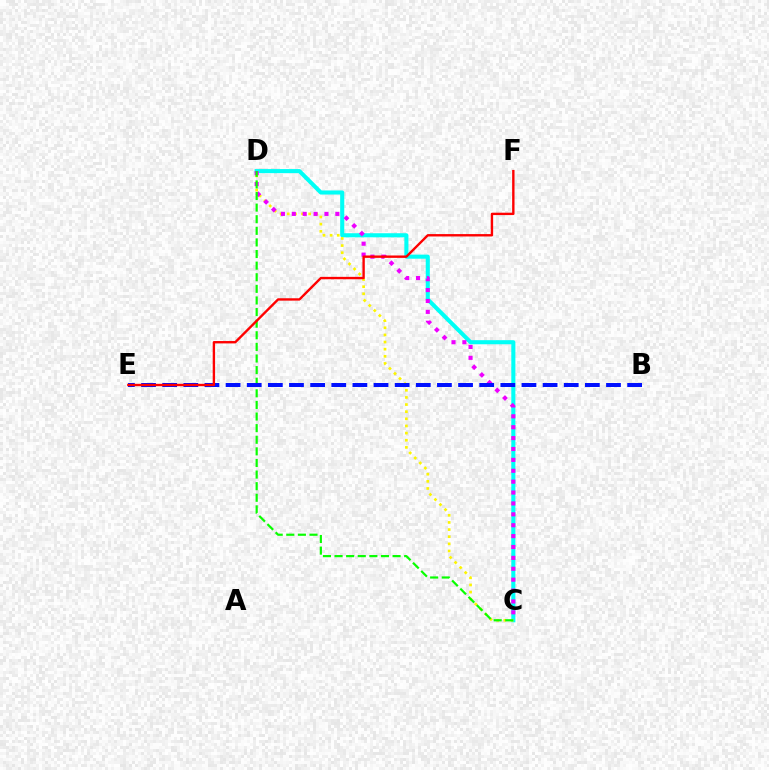{('C', 'D'): [{'color': '#00fff6', 'line_style': 'solid', 'thickness': 2.94}, {'color': '#fcf500', 'line_style': 'dotted', 'thickness': 1.94}, {'color': '#ee00ff', 'line_style': 'dotted', 'thickness': 2.96}, {'color': '#08ff00', 'line_style': 'dashed', 'thickness': 1.58}], ('B', 'E'): [{'color': '#0010ff', 'line_style': 'dashed', 'thickness': 2.87}], ('E', 'F'): [{'color': '#ff0000', 'line_style': 'solid', 'thickness': 1.71}]}